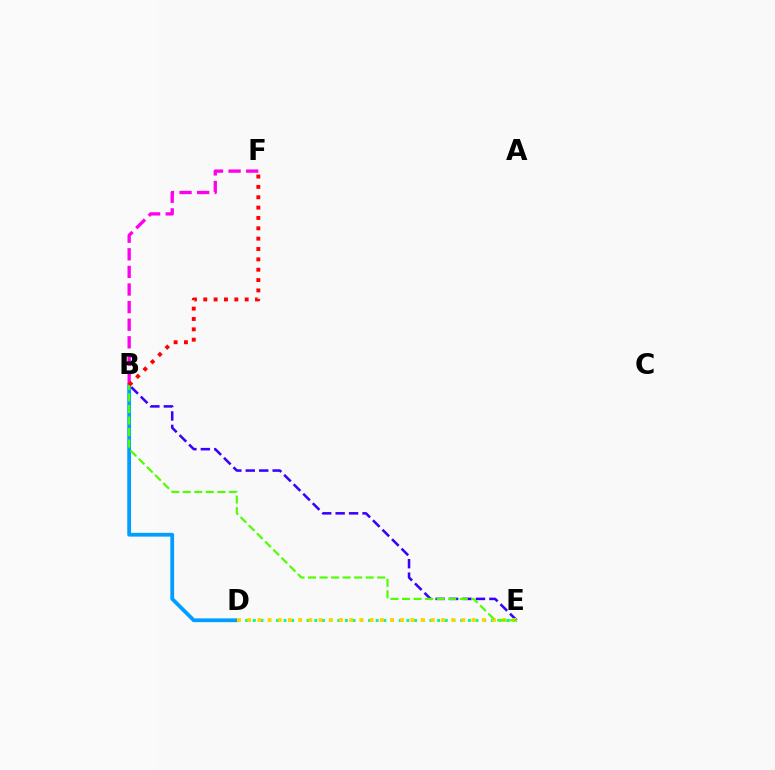{('B', 'D'): [{'color': '#009eff', 'line_style': 'solid', 'thickness': 2.73}], ('B', 'E'): [{'color': '#3700ff', 'line_style': 'dashed', 'thickness': 1.83}, {'color': '#4fff00', 'line_style': 'dashed', 'thickness': 1.57}], ('D', 'E'): [{'color': '#00ff86', 'line_style': 'dotted', 'thickness': 2.09}, {'color': '#ffd500', 'line_style': 'dotted', 'thickness': 2.77}], ('B', 'F'): [{'color': '#ff00ed', 'line_style': 'dashed', 'thickness': 2.39}, {'color': '#ff0000', 'line_style': 'dotted', 'thickness': 2.81}]}